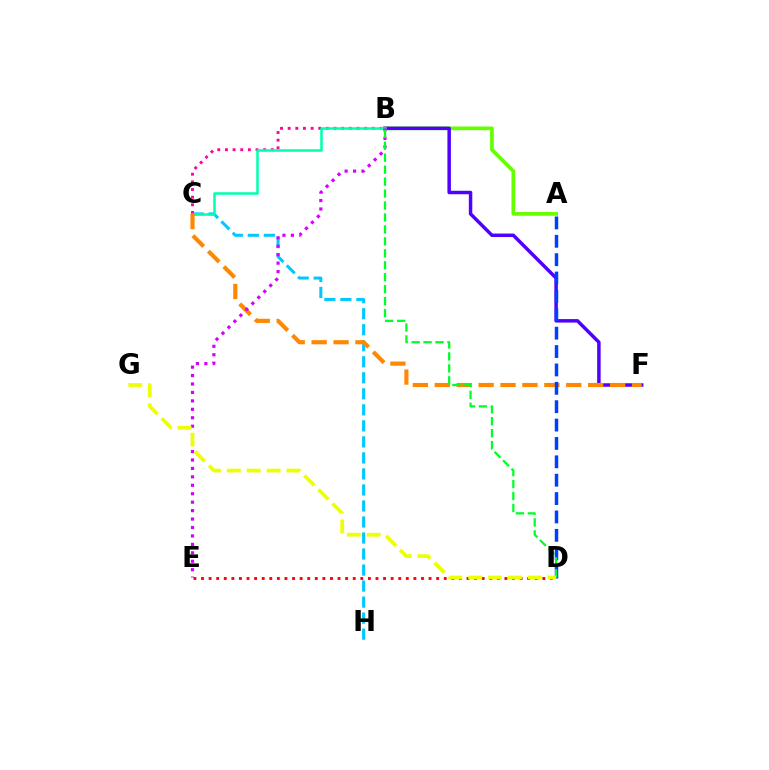{('A', 'B'): [{'color': '#66ff00', 'line_style': 'solid', 'thickness': 2.67}], ('C', 'H'): [{'color': '#00c7ff', 'line_style': 'dashed', 'thickness': 2.18}], ('B', 'F'): [{'color': '#4f00ff', 'line_style': 'solid', 'thickness': 2.51}], ('B', 'C'): [{'color': '#ff00a0', 'line_style': 'dotted', 'thickness': 2.08}, {'color': '#00ffaf', 'line_style': 'solid', 'thickness': 1.82}], ('C', 'F'): [{'color': '#ff8800', 'line_style': 'dashed', 'thickness': 2.98}], ('B', 'E'): [{'color': '#d600ff', 'line_style': 'dotted', 'thickness': 2.29}], ('A', 'D'): [{'color': '#003fff', 'line_style': 'dashed', 'thickness': 2.5}], ('B', 'D'): [{'color': '#00ff27', 'line_style': 'dashed', 'thickness': 1.62}], ('D', 'E'): [{'color': '#ff0000', 'line_style': 'dotted', 'thickness': 2.06}], ('D', 'G'): [{'color': '#eeff00', 'line_style': 'dashed', 'thickness': 2.7}]}